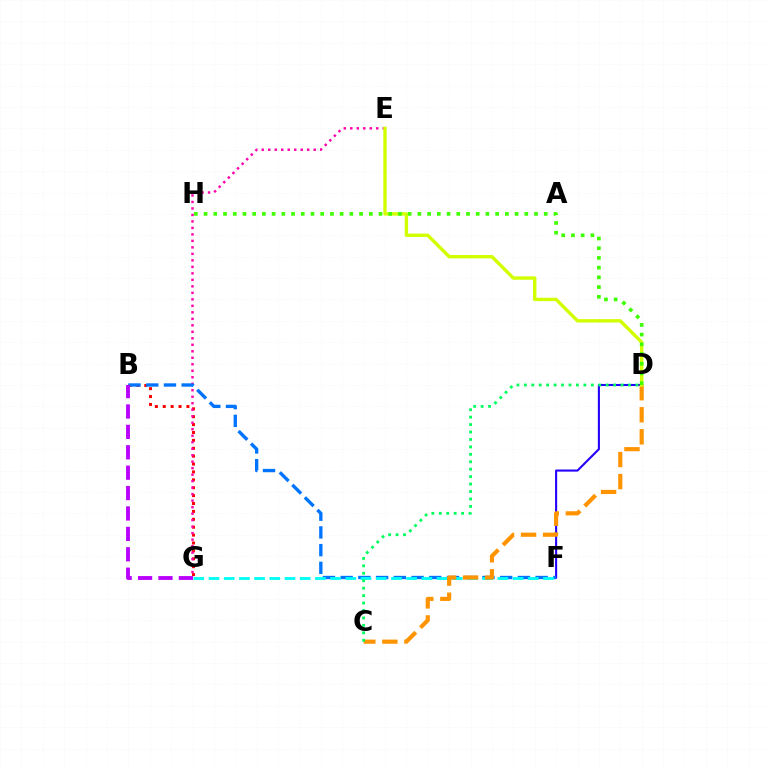{('D', 'F'): [{'color': '#2500ff', 'line_style': 'solid', 'thickness': 1.5}], ('B', 'G'): [{'color': '#ff0000', 'line_style': 'dotted', 'thickness': 2.14}, {'color': '#b900ff', 'line_style': 'dashed', 'thickness': 2.77}], ('E', 'G'): [{'color': '#ff00ac', 'line_style': 'dotted', 'thickness': 1.76}], ('B', 'F'): [{'color': '#0074ff', 'line_style': 'dashed', 'thickness': 2.41}], ('F', 'G'): [{'color': '#00fff6', 'line_style': 'dashed', 'thickness': 2.07}], ('C', 'D'): [{'color': '#ff9400', 'line_style': 'dashed', 'thickness': 3.0}, {'color': '#00ff5c', 'line_style': 'dotted', 'thickness': 2.02}], ('D', 'E'): [{'color': '#d1ff00', 'line_style': 'solid', 'thickness': 2.44}], ('D', 'H'): [{'color': '#3dff00', 'line_style': 'dotted', 'thickness': 2.64}]}